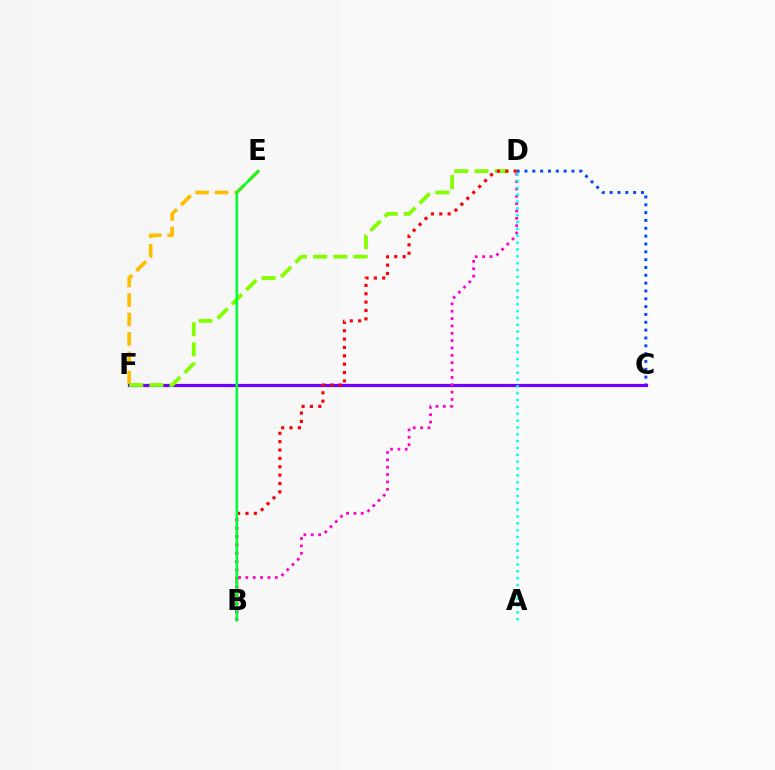{('C', 'D'): [{'color': '#004bff', 'line_style': 'dotted', 'thickness': 2.13}], ('E', 'F'): [{'color': '#ffbd00', 'line_style': 'dashed', 'thickness': 2.64}], ('C', 'F'): [{'color': '#7200ff', 'line_style': 'solid', 'thickness': 2.3}], ('B', 'D'): [{'color': '#ff00cf', 'line_style': 'dotted', 'thickness': 2.0}, {'color': '#ff0000', 'line_style': 'dotted', 'thickness': 2.27}], ('D', 'F'): [{'color': '#84ff00', 'line_style': 'dashed', 'thickness': 2.74}], ('B', 'E'): [{'color': '#00ff39', 'line_style': 'solid', 'thickness': 1.86}], ('A', 'D'): [{'color': '#00fff6', 'line_style': 'dotted', 'thickness': 1.86}]}